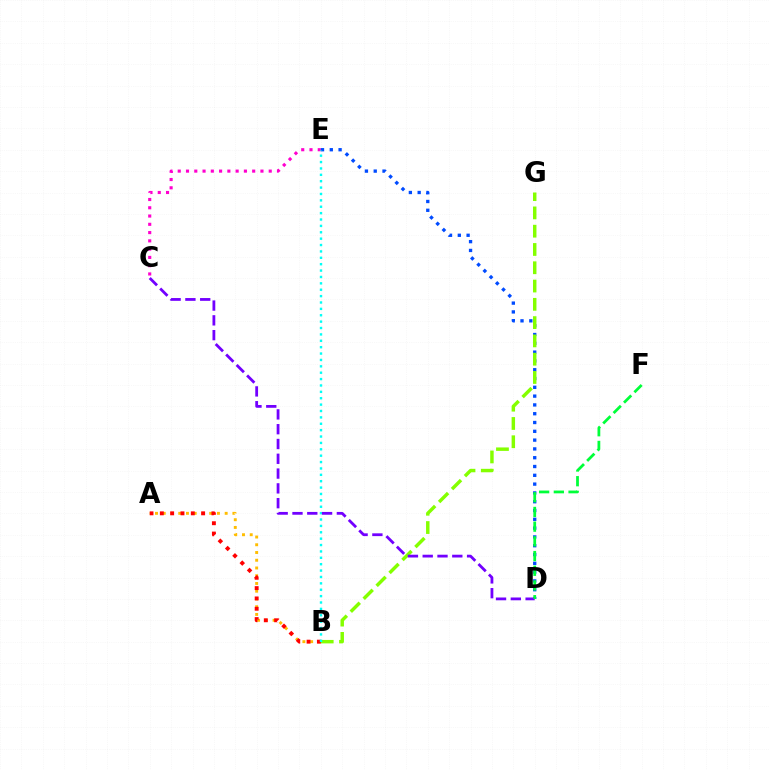{('C', 'E'): [{'color': '#ff00cf', 'line_style': 'dotted', 'thickness': 2.25}], ('D', 'E'): [{'color': '#004bff', 'line_style': 'dotted', 'thickness': 2.39}], ('A', 'B'): [{'color': '#ffbd00', 'line_style': 'dotted', 'thickness': 2.1}, {'color': '#ff0000', 'line_style': 'dotted', 'thickness': 2.81}], ('B', 'G'): [{'color': '#84ff00', 'line_style': 'dashed', 'thickness': 2.48}], ('B', 'E'): [{'color': '#00fff6', 'line_style': 'dotted', 'thickness': 1.73}], ('C', 'D'): [{'color': '#7200ff', 'line_style': 'dashed', 'thickness': 2.01}], ('D', 'F'): [{'color': '#00ff39', 'line_style': 'dashed', 'thickness': 2.0}]}